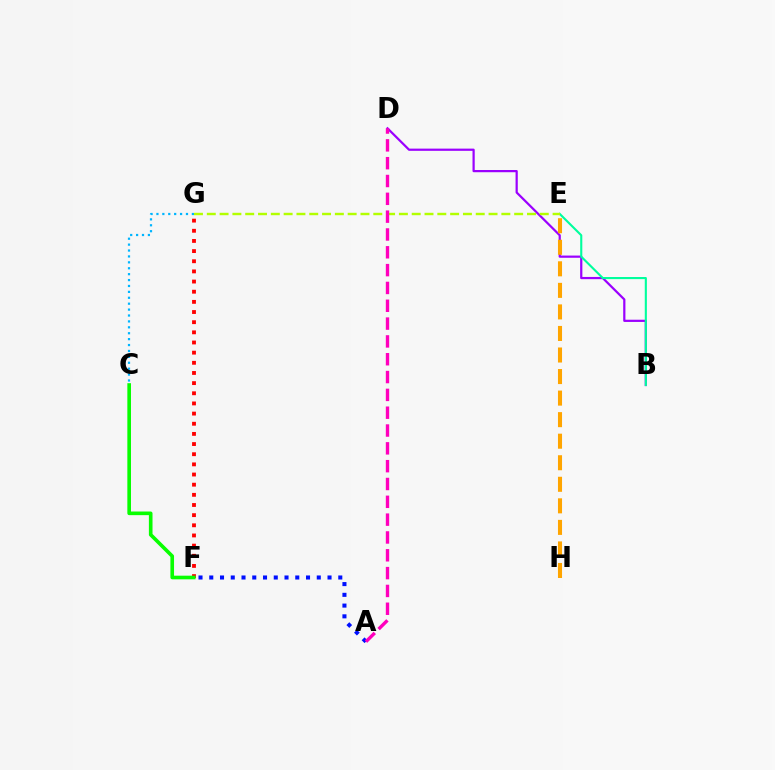{('F', 'G'): [{'color': '#ff0000', 'line_style': 'dotted', 'thickness': 2.76}], ('A', 'F'): [{'color': '#0010ff', 'line_style': 'dotted', 'thickness': 2.92}], ('B', 'D'): [{'color': '#9b00ff', 'line_style': 'solid', 'thickness': 1.6}], ('C', 'G'): [{'color': '#00b5ff', 'line_style': 'dotted', 'thickness': 1.6}], ('B', 'E'): [{'color': '#00ff9d', 'line_style': 'solid', 'thickness': 1.52}], ('E', 'G'): [{'color': '#b3ff00', 'line_style': 'dashed', 'thickness': 1.74}], ('C', 'F'): [{'color': '#08ff00', 'line_style': 'solid', 'thickness': 2.62}], ('A', 'D'): [{'color': '#ff00bd', 'line_style': 'dashed', 'thickness': 2.42}], ('E', 'H'): [{'color': '#ffa500', 'line_style': 'dashed', 'thickness': 2.93}]}